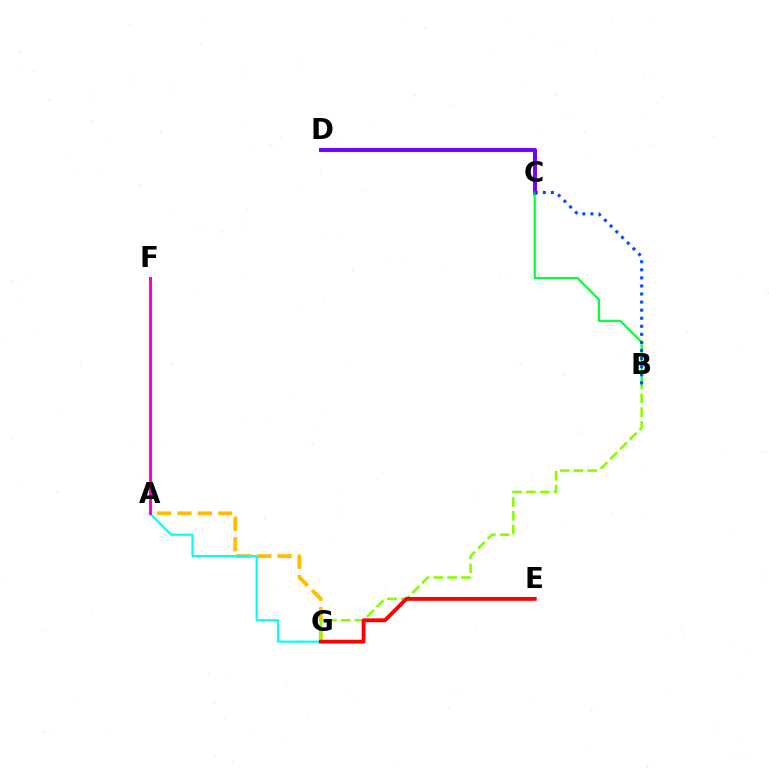{('A', 'G'): [{'color': '#ffbd00', 'line_style': 'dashed', 'thickness': 2.77}, {'color': '#00fff6', 'line_style': 'solid', 'thickness': 1.57}], ('B', 'G'): [{'color': '#84ff00', 'line_style': 'dashed', 'thickness': 1.87}], ('C', 'D'): [{'color': '#7200ff', 'line_style': 'solid', 'thickness': 2.84}], ('E', 'G'): [{'color': '#ff0000', 'line_style': 'solid', 'thickness': 2.76}], ('B', 'C'): [{'color': '#00ff39', 'line_style': 'solid', 'thickness': 1.56}, {'color': '#004bff', 'line_style': 'dotted', 'thickness': 2.19}], ('A', 'F'): [{'color': '#ff00cf', 'line_style': 'solid', 'thickness': 2.19}]}